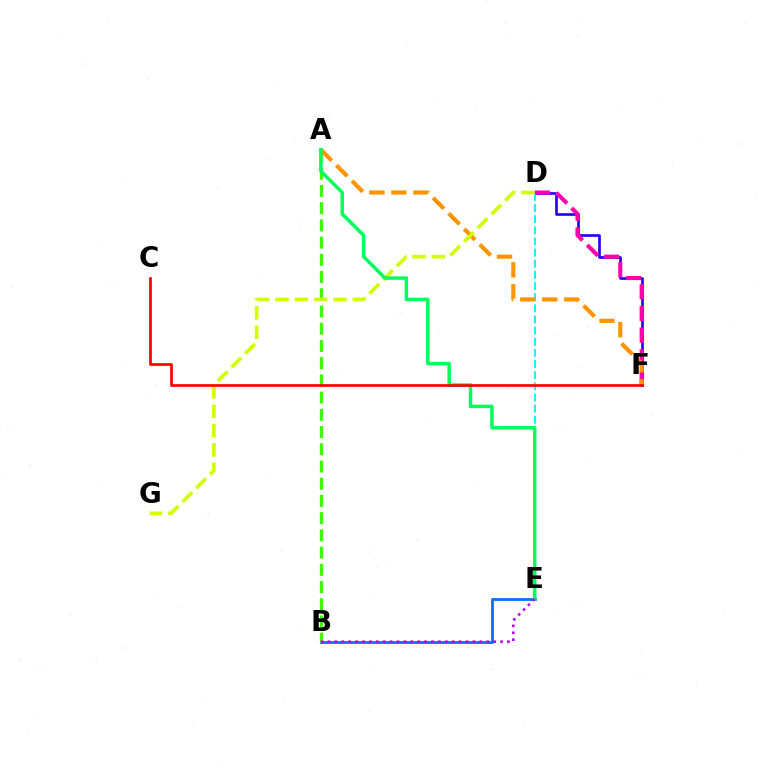{('B', 'E'): [{'color': '#0074ff', 'line_style': 'solid', 'thickness': 2.03}, {'color': '#b900ff', 'line_style': 'dotted', 'thickness': 1.88}], ('D', 'F'): [{'color': '#2500ff', 'line_style': 'solid', 'thickness': 1.93}, {'color': '#ff00ac', 'line_style': 'dashed', 'thickness': 2.95}], ('A', 'B'): [{'color': '#3dff00', 'line_style': 'dashed', 'thickness': 2.34}], ('D', 'E'): [{'color': '#00fff6', 'line_style': 'dashed', 'thickness': 1.51}], ('A', 'F'): [{'color': '#ff9400', 'line_style': 'dashed', 'thickness': 2.99}], ('D', 'G'): [{'color': '#d1ff00', 'line_style': 'dashed', 'thickness': 2.63}], ('A', 'E'): [{'color': '#00ff5c', 'line_style': 'solid', 'thickness': 2.5}], ('C', 'F'): [{'color': '#ff0000', 'line_style': 'solid', 'thickness': 1.94}]}